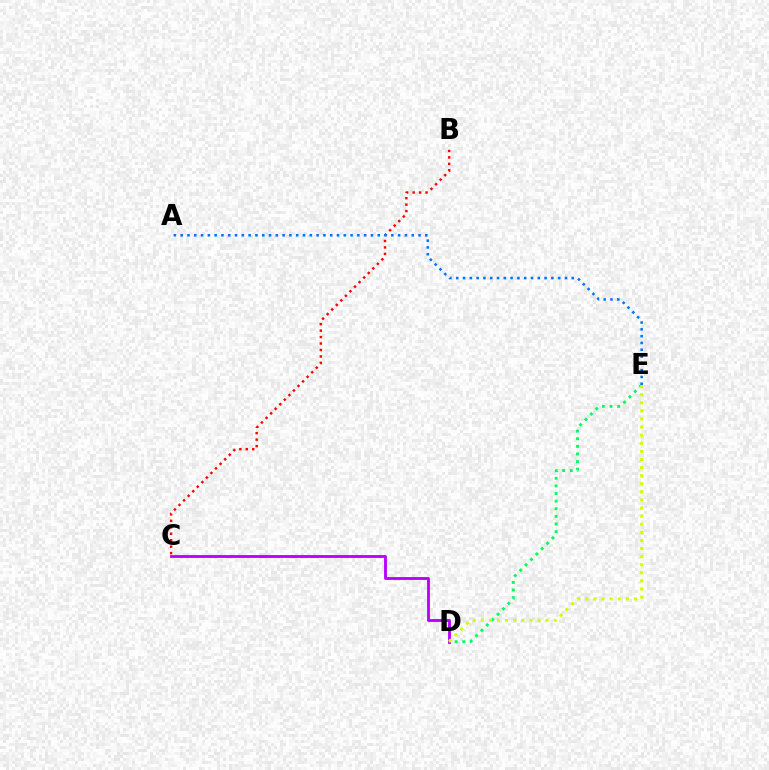{('C', 'D'): [{'color': '#b900ff', 'line_style': 'solid', 'thickness': 2.05}], ('D', 'E'): [{'color': '#00ff5c', 'line_style': 'dotted', 'thickness': 2.07}, {'color': '#d1ff00', 'line_style': 'dotted', 'thickness': 2.2}], ('B', 'C'): [{'color': '#ff0000', 'line_style': 'dotted', 'thickness': 1.75}], ('A', 'E'): [{'color': '#0074ff', 'line_style': 'dotted', 'thickness': 1.85}]}